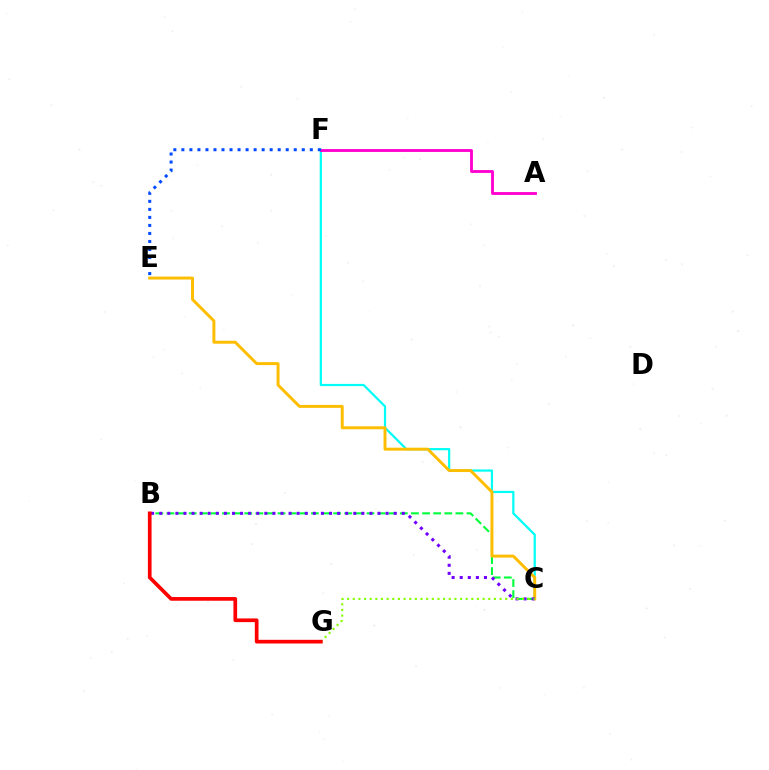{('C', 'F'): [{'color': '#00fff6', 'line_style': 'solid', 'thickness': 1.6}], ('B', 'C'): [{'color': '#00ff39', 'line_style': 'dashed', 'thickness': 1.51}, {'color': '#7200ff', 'line_style': 'dotted', 'thickness': 2.2}], ('A', 'F'): [{'color': '#ff00cf', 'line_style': 'solid', 'thickness': 2.05}], ('C', 'E'): [{'color': '#ffbd00', 'line_style': 'solid', 'thickness': 2.12}], ('C', 'G'): [{'color': '#84ff00', 'line_style': 'dotted', 'thickness': 1.53}], ('E', 'F'): [{'color': '#004bff', 'line_style': 'dotted', 'thickness': 2.18}], ('B', 'G'): [{'color': '#ff0000', 'line_style': 'solid', 'thickness': 2.66}]}